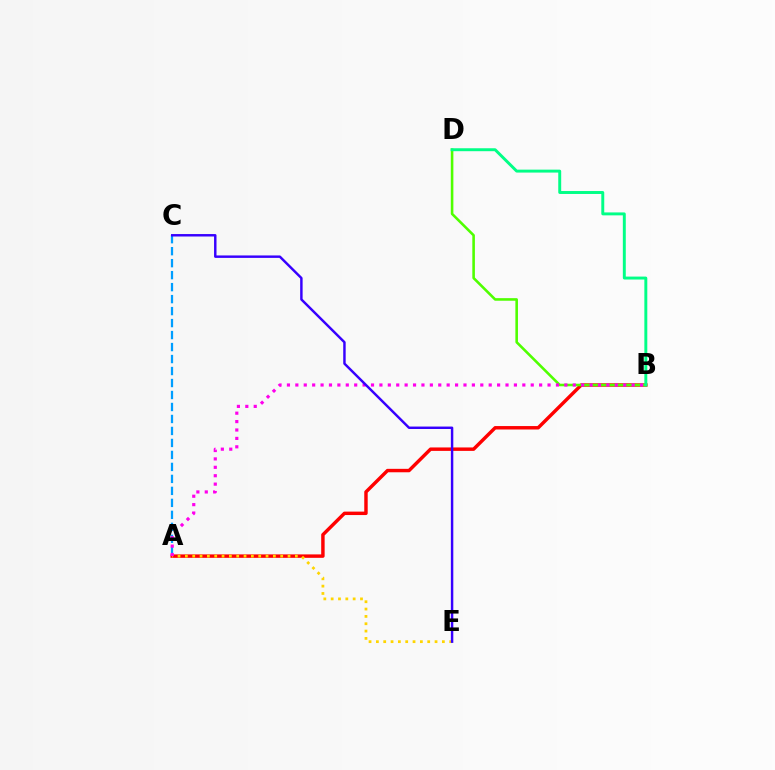{('A', 'C'): [{'color': '#009eff', 'line_style': 'dashed', 'thickness': 1.63}], ('A', 'B'): [{'color': '#ff0000', 'line_style': 'solid', 'thickness': 2.47}, {'color': '#ff00ed', 'line_style': 'dotted', 'thickness': 2.28}], ('B', 'D'): [{'color': '#4fff00', 'line_style': 'solid', 'thickness': 1.86}, {'color': '#00ff86', 'line_style': 'solid', 'thickness': 2.11}], ('A', 'E'): [{'color': '#ffd500', 'line_style': 'dotted', 'thickness': 1.99}], ('C', 'E'): [{'color': '#3700ff', 'line_style': 'solid', 'thickness': 1.76}]}